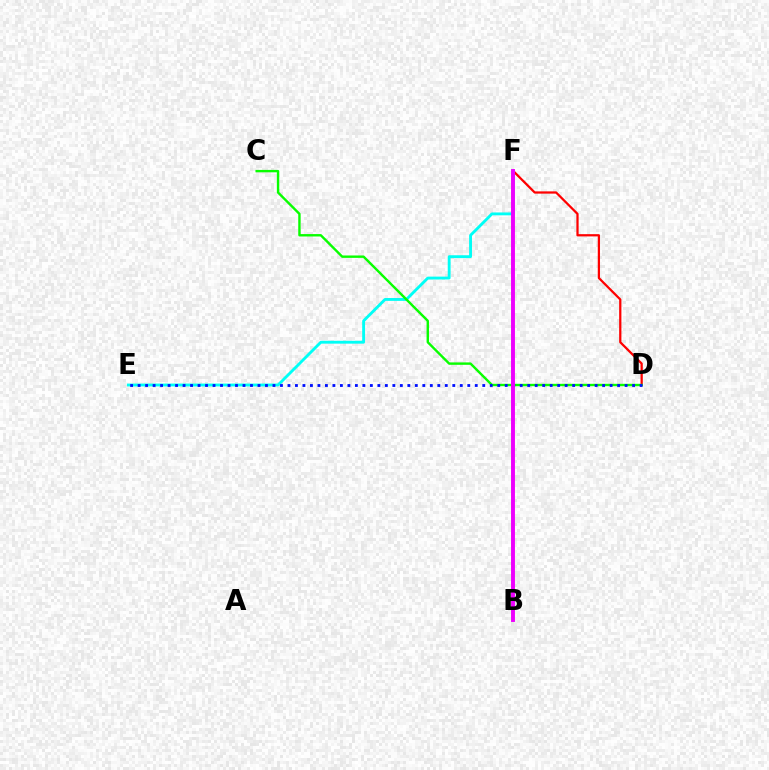{('D', 'F'): [{'color': '#ff0000', 'line_style': 'solid', 'thickness': 1.62}], ('B', 'F'): [{'color': '#fcf500', 'line_style': 'solid', 'thickness': 1.8}, {'color': '#ee00ff', 'line_style': 'solid', 'thickness': 2.8}], ('E', 'F'): [{'color': '#00fff6', 'line_style': 'solid', 'thickness': 2.06}], ('C', 'D'): [{'color': '#08ff00', 'line_style': 'solid', 'thickness': 1.73}], ('D', 'E'): [{'color': '#0010ff', 'line_style': 'dotted', 'thickness': 2.04}]}